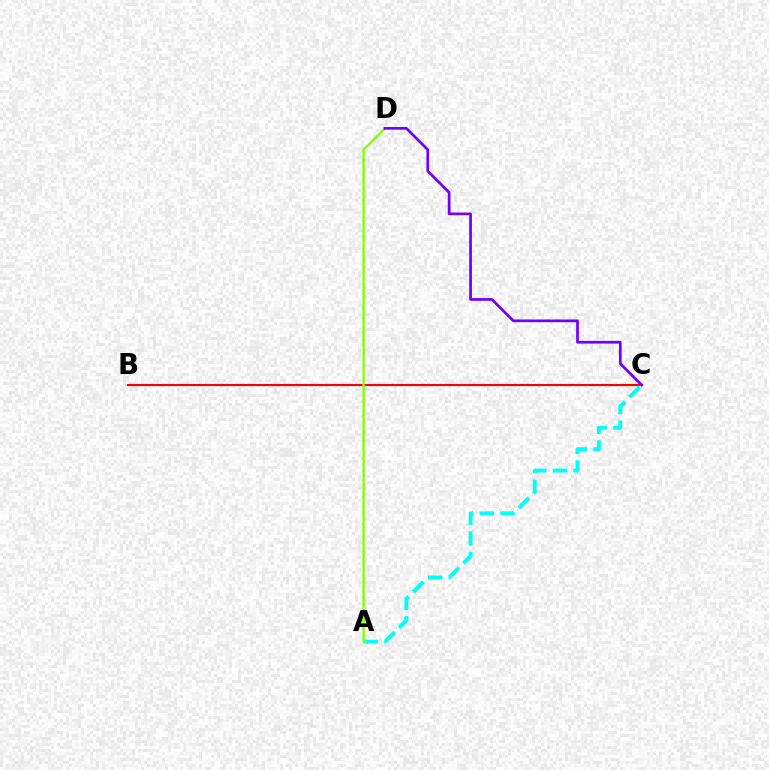{('B', 'C'): [{'color': '#ff0000', 'line_style': 'solid', 'thickness': 1.52}], ('A', 'C'): [{'color': '#00fff6', 'line_style': 'dashed', 'thickness': 2.81}], ('A', 'D'): [{'color': '#84ff00', 'line_style': 'solid', 'thickness': 1.7}], ('C', 'D'): [{'color': '#7200ff', 'line_style': 'solid', 'thickness': 1.96}]}